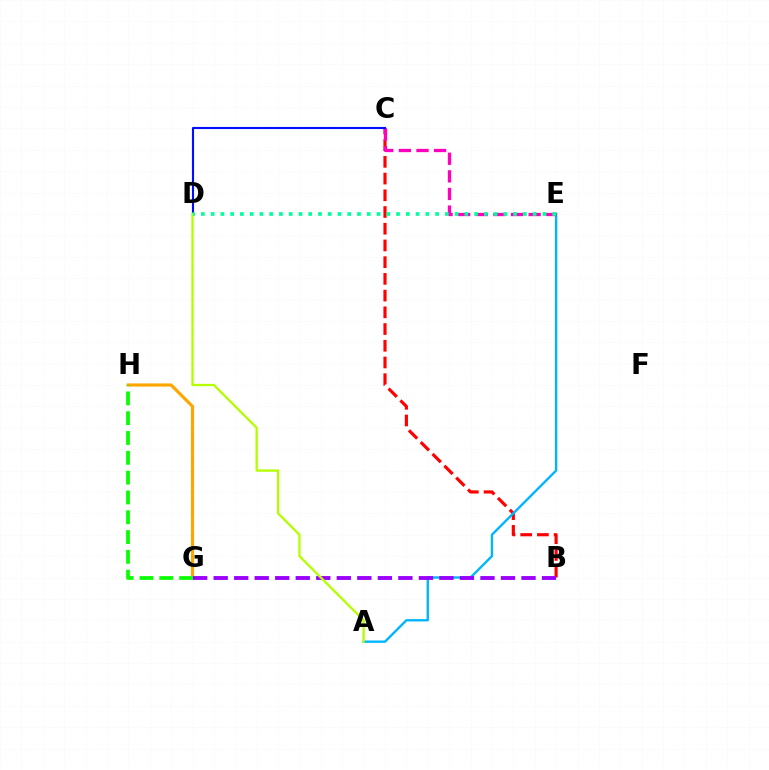{('G', 'H'): [{'color': '#ffa500', 'line_style': 'solid', 'thickness': 2.26}, {'color': '#08ff00', 'line_style': 'dashed', 'thickness': 2.69}], ('B', 'C'): [{'color': '#ff0000', 'line_style': 'dashed', 'thickness': 2.27}], ('A', 'E'): [{'color': '#00b5ff', 'line_style': 'solid', 'thickness': 1.7}], ('B', 'G'): [{'color': '#9b00ff', 'line_style': 'dashed', 'thickness': 2.79}], ('C', 'E'): [{'color': '#ff00bd', 'line_style': 'dashed', 'thickness': 2.39}], ('C', 'D'): [{'color': '#0010ff', 'line_style': 'solid', 'thickness': 1.53}], ('A', 'D'): [{'color': '#b3ff00', 'line_style': 'solid', 'thickness': 1.67}], ('D', 'E'): [{'color': '#00ff9d', 'line_style': 'dotted', 'thickness': 2.65}]}